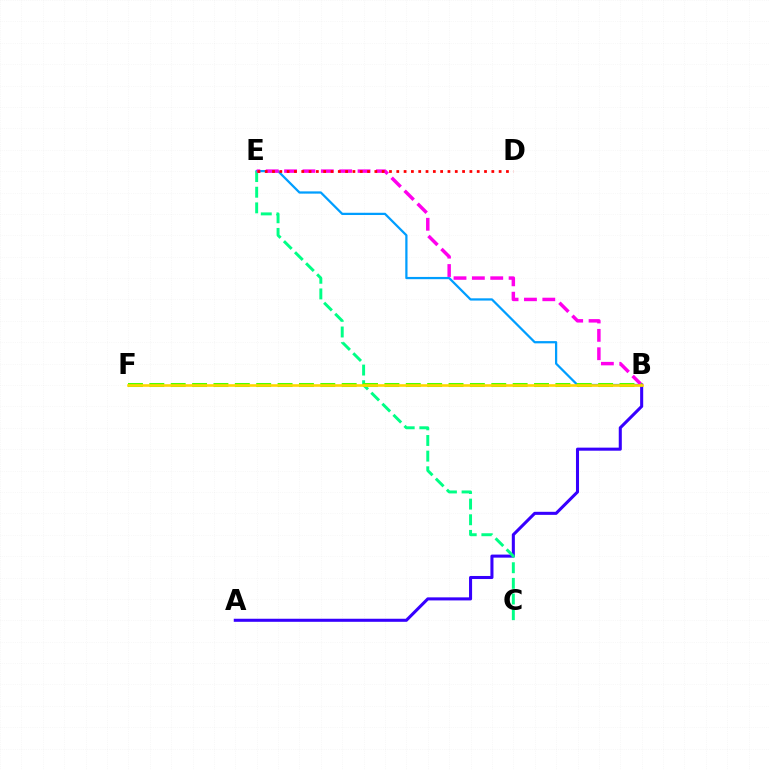{('B', 'E'): [{'color': '#009eff', 'line_style': 'solid', 'thickness': 1.62}, {'color': '#ff00ed', 'line_style': 'dashed', 'thickness': 2.5}], ('A', 'B'): [{'color': '#3700ff', 'line_style': 'solid', 'thickness': 2.2}], ('C', 'E'): [{'color': '#00ff86', 'line_style': 'dashed', 'thickness': 2.13}], ('B', 'F'): [{'color': '#4fff00', 'line_style': 'dashed', 'thickness': 2.9}, {'color': '#ffd500', 'line_style': 'solid', 'thickness': 1.88}], ('D', 'E'): [{'color': '#ff0000', 'line_style': 'dotted', 'thickness': 1.99}]}